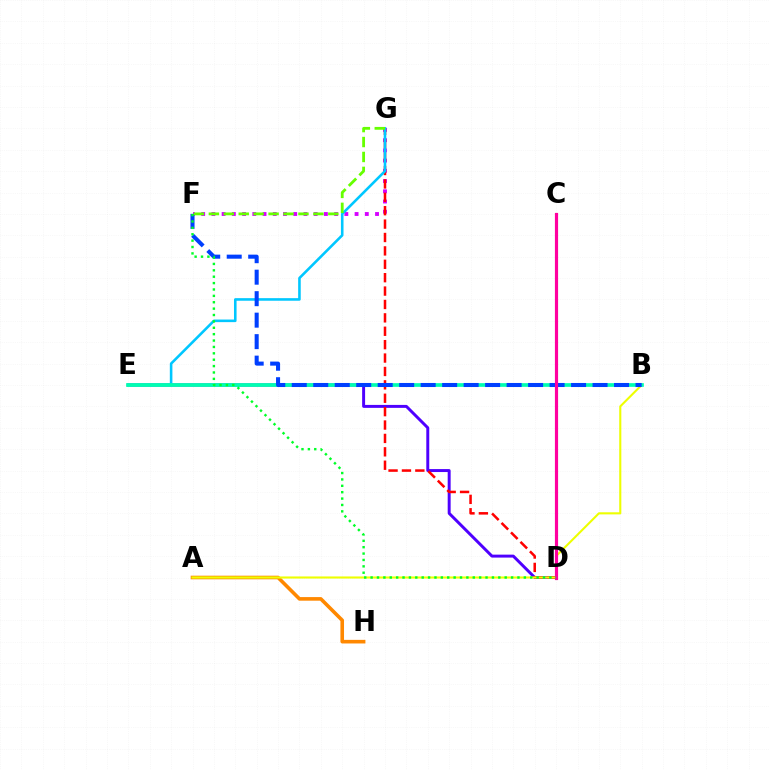{('F', 'G'): [{'color': '#d600ff', 'line_style': 'dotted', 'thickness': 2.78}, {'color': '#66ff00', 'line_style': 'dashed', 'thickness': 2.03}], ('A', 'H'): [{'color': '#ff8800', 'line_style': 'solid', 'thickness': 2.59}], ('D', 'E'): [{'color': '#4f00ff', 'line_style': 'solid', 'thickness': 2.13}], ('D', 'G'): [{'color': '#ff0000', 'line_style': 'dashed', 'thickness': 1.82}], ('A', 'B'): [{'color': '#eeff00', 'line_style': 'solid', 'thickness': 1.51}], ('E', 'G'): [{'color': '#00c7ff', 'line_style': 'solid', 'thickness': 1.86}], ('B', 'E'): [{'color': '#00ffaf', 'line_style': 'solid', 'thickness': 2.66}], ('B', 'F'): [{'color': '#003fff', 'line_style': 'dashed', 'thickness': 2.92}], ('C', 'D'): [{'color': '#ff00a0', 'line_style': 'solid', 'thickness': 2.29}], ('D', 'F'): [{'color': '#00ff27', 'line_style': 'dotted', 'thickness': 1.73}]}